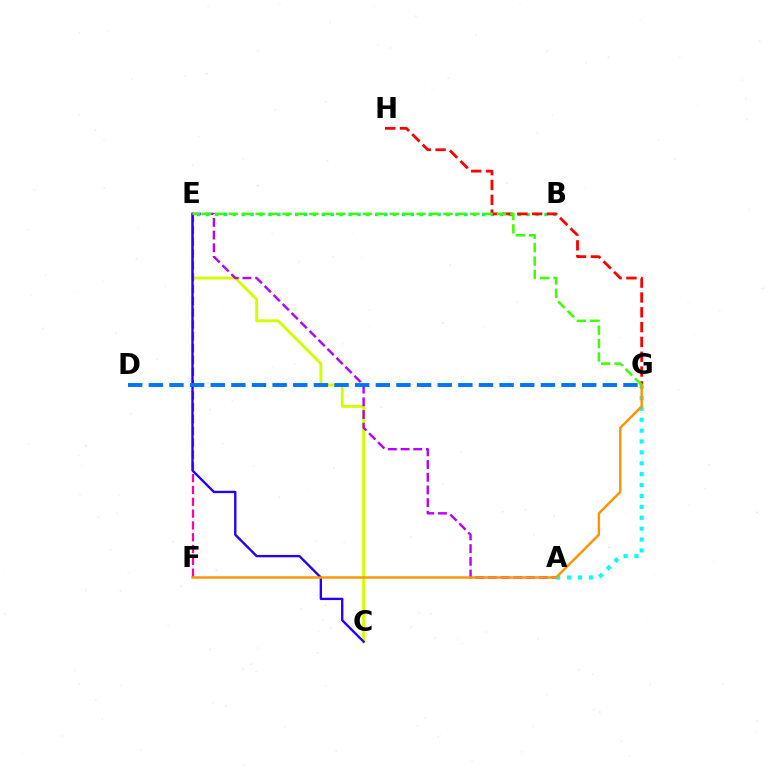{('C', 'E'): [{'color': '#d1ff00', 'line_style': 'solid', 'thickness': 2.1}, {'color': '#2500ff', 'line_style': 'solid', 'thickness': 1.7}], ('E', 'F'): [{'color': '#ff00ac', 'line_style': 'dashed', 'thickness': 1.61}], ('A', 'E'): [{'color': '#b900ff', 'line_style': 'dashed', 'thickness': 1.73}], ('B', 'E'): [{'color': '#00ff5c', 'line_style': 'dotted', 'thickness': 2.42}], ('D', 'G'): [{'color': '#0074ff', 'line_style': 'dashed', 'thickness': 2.8}], ('A', 'G'): [{'color': '#00fff6', 'line_style': 'dotted', 'thickness': 2.96}], ('G', 'H'): [{'color': '#ff0000', 'line_style': 'dashed', 'thickness': 2.01}], ('F', 'G'): [{'color': '#ff9400', 'line_style': 'solid', 'thickness': 1.75}], ('E', 'G'): [{'color': '#3dff00', 'line_style': 'dashed', 'thickness': 1.82}]}